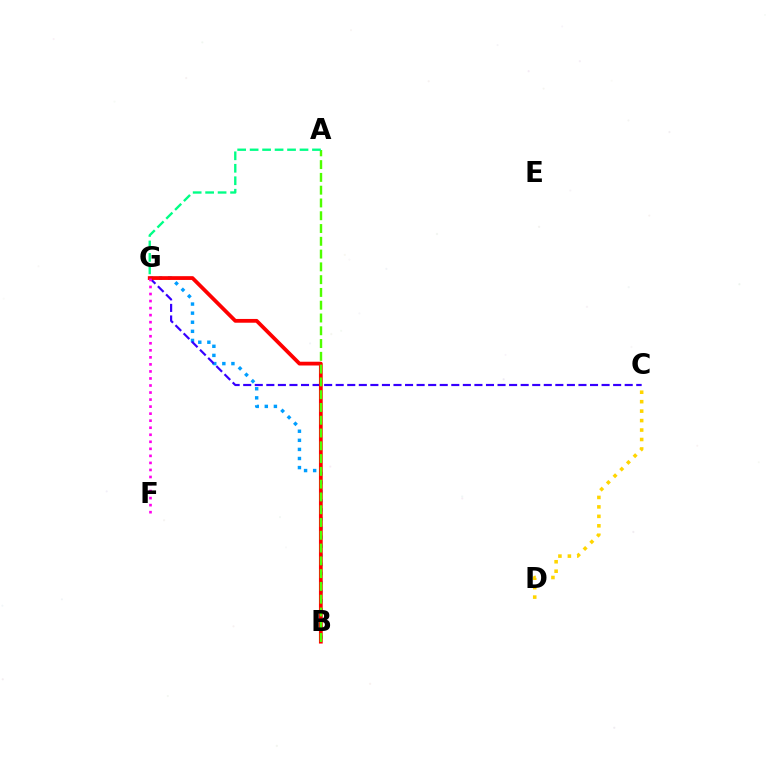{('C', 'D'): [{'color': '#ffd500', 'line_style': 'dotted', 'thickness': 2.57}], ('B', 'G'): [{'color': '#009eff', 'line_style': 'dotted', 'thickness': 2.47}, {'color': '#ff0000', 'line_style': 'solid', 'thickness': 2.72}], ('C', 'G'): [{'color': '#3700ff', 'line_style': 'dashed', 'thickness': 1.57}], ('A', 'B'): [{'color': '#4fff00', 'line_style': 'dashed', 'thickness': 1.74}], ('A', 'G'): [{'color': '#00ff86', 'line_style': 'dashed', 'thickness': 1.69}], ('F', 'G'): [{'color': '#ff00ed', 'line_style': 'dotted', 'thickness': 1.91}]}